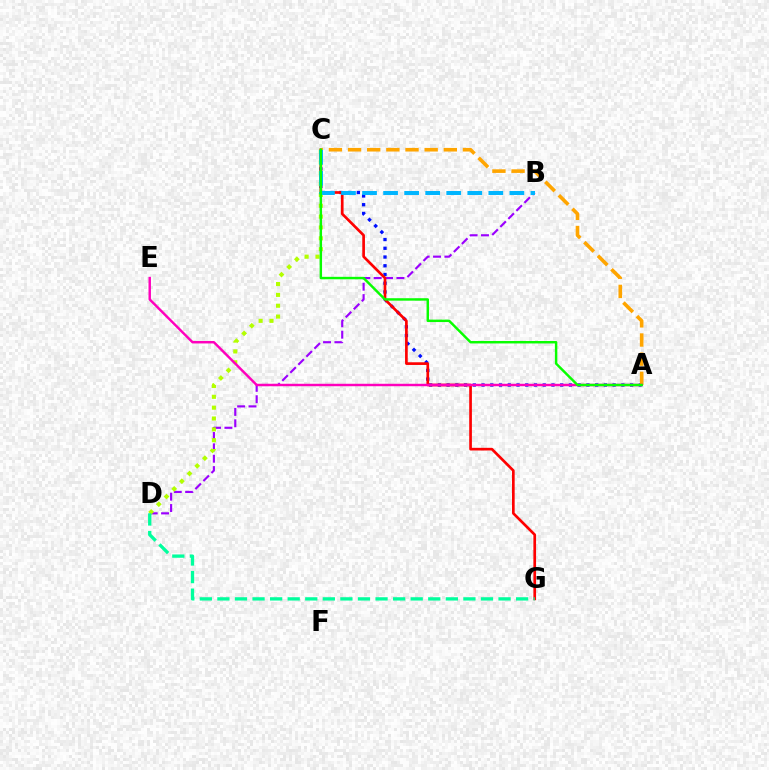{('B', 'D'): [{'color': '#9b00ff', 'line_style': 'dashed', 'thickness': 1.54}], ('A', 'C'): [{'color': '#0010ff', 'line_style': 'dotted', 'thickness': 2.37}, {'color': '#ffa500', 'line_style': 'dashed', 'thickness': 2.6}, {'color': '#08ff00', 'line_style': 'solid', 'thickness': 1.76}], ('C', 'G'): [{'color': '#ff0000', 'line_style': 'solid', 'thickness': 1.93}], ('C', 'D'): [{'color': '#b3ff00', 'line_style': 'dotted', 'thickness': 2.95}], ('A', 'E'): [{'color': '#ff00bd', 'line_style': 'solid', 'thickness': 1.76}], ('B', 'C'): [{'color': '#00b5ff', 'line_style': 'dashed', 'thickness': 2.86}], ('D', 'G'): [{'color': '#00ff9d', 'line_style': 'dashed', 'thickness': 2.39}]}